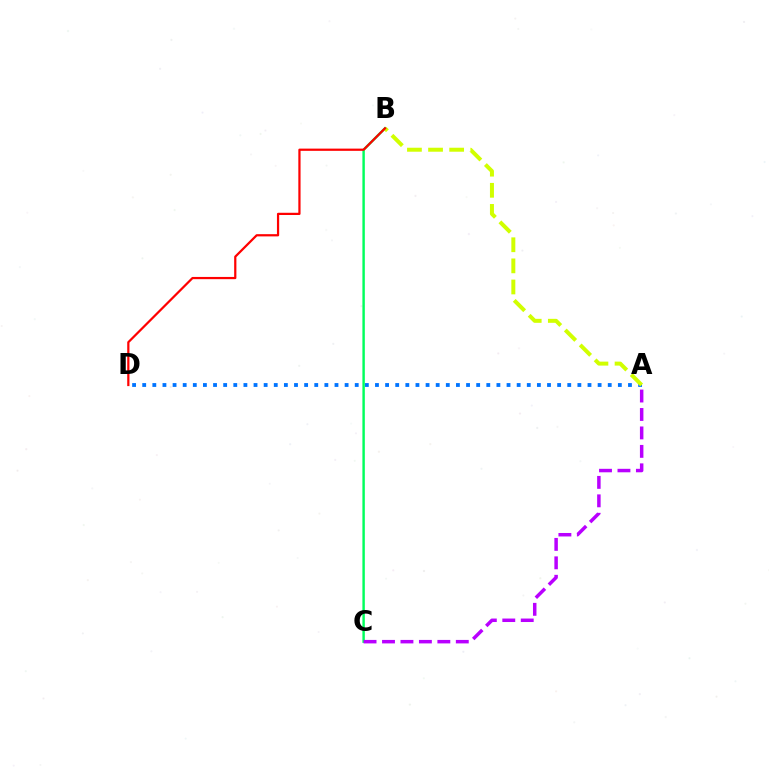{('A', 'D'): [{'color': '#0074ff', 'line_style': 'dotted', 'thickness': 2.75}], ('B', 'C'): [{'color': '#00ff5c', 'line_style': 'solid', 'thickness': 1.75}], ('A', 'B'): [{'color': '#d1ff00', 'line_style': 'dashed', 'thickness': 2.87}], ('B', 'D'): [{'color': '#ff0000', 'line_style': 'solid', 'thickness': 1.6}], ('A', 'C'): [{'color': '#b900ff', 'line_style': 'dashed', 'thickness': 2.51}]}